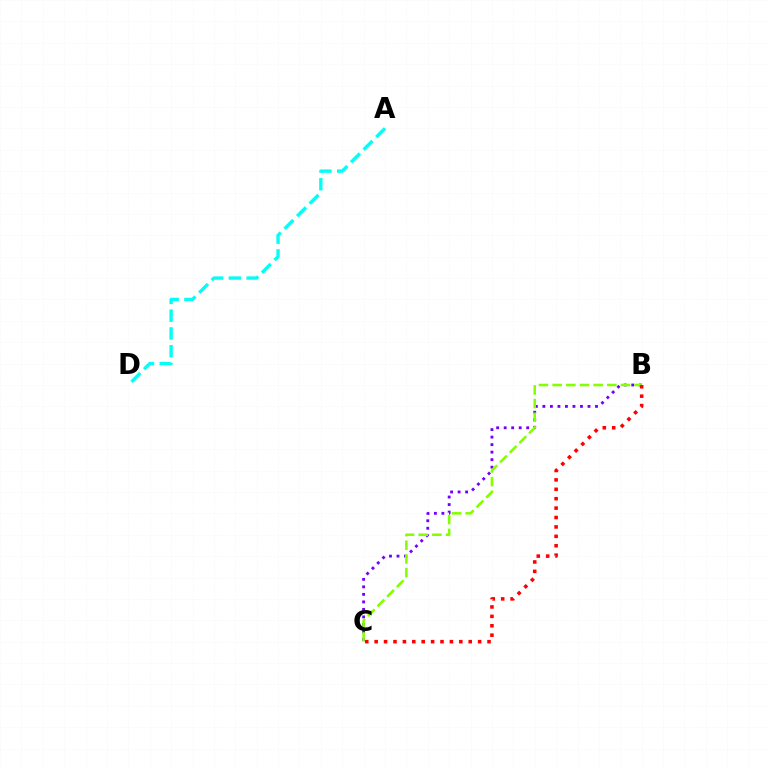{('B', 'C'): [{'color': '#7200ff', 'line_style': 'dotted', 'thickness': 2.04}, {'color': '#84ff00', 'line_style': 'dashed', 'thickness': 1.86}, {'color': '#ff0000', 'line_style': 'dotted', 'thickness': 2.56}], ('A', 'D'): [{'color': '#00fff6', 'line_style': 'dashed', 'thickness': 2.41}]}